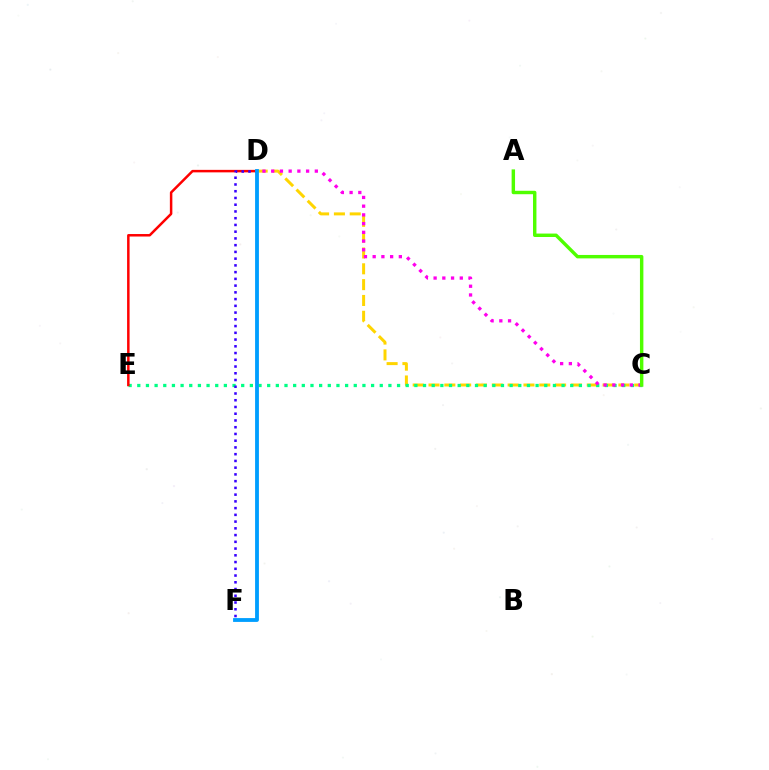{('C', 'D'): [{'color': '#ffd500', 'line_style': 'dashed', 'thickness': 2.15}, {'color': '#ff00ed', 'line_style': 'dotted', 'thickness': 2.37}], ('C', 'E'): [{'color': '#00ff86', 'line_style': 'dotted', 'thickness': 2.35}], ('D', 'E'): [{'color': '#ff0000', 'line_style': 'solid', 'thickness': 1.8}], ('D', 'F'): [{'color': '#3700ff', 'line_style': 'dotted', 'thickness': 1.83}, {'color': '#009eff', 'line_style': 'solid', 'thickness': 2.76}], ('A', 'C'): [{'color': '#4fff00', 'line_style': 'solid', 'thickness': 2.47}]}